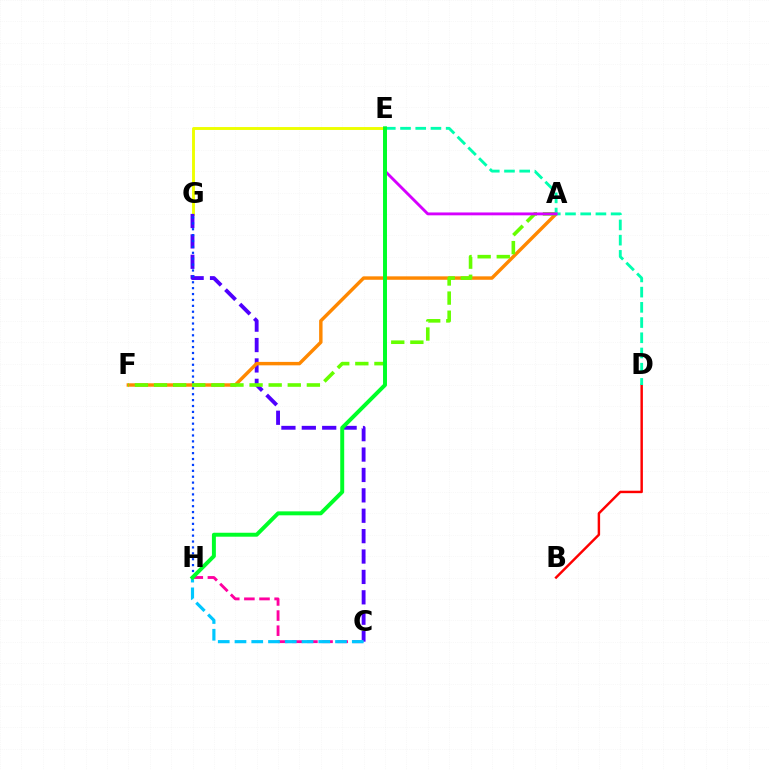{('E', 'G'): [{'color': '#eeff00', 'line_style': 'solid', 'thickness': 2.09}], ('B', 'D'): [{'color': '#ff0000', 'line_style': 'solid', 'thickness': 1.77}], ('C', 'G'): [{'color': '#4f00ff', 'line_style': 'dashed', 'thickness': 2.77}], ('A', 'F'): [{'color': '#ff8800', 'line_style': 'solid', 'thickness': 2.47}, {'color': '#66ff00', 'line_style': 'dashed', 'thickness': 2.6}], ('G', 'H'): [{'color': '#003fff', 'line_style': 'dotted', 'thickness': 1.6}], ('D', 'E'): [{'color': '#00ffaf', 'line_style': 'dashed', 'thickness': 2.07}], ('C', 'H'): [{'color': '#ff00a0', 'line_style': 'dashed', 'thickness': 2.05}, {'color': '#00c7ff', 'line_style': 'dashed', 'thickness': 2.28}], ('A', 'E'): [{'color': '#d600ff', 'line_style': 'solid', 'thickness': 2.06}], ('E', 'H'): [{'color': '#00ff27', 'line_style': 'solid', 'thickness': 2.84}]}